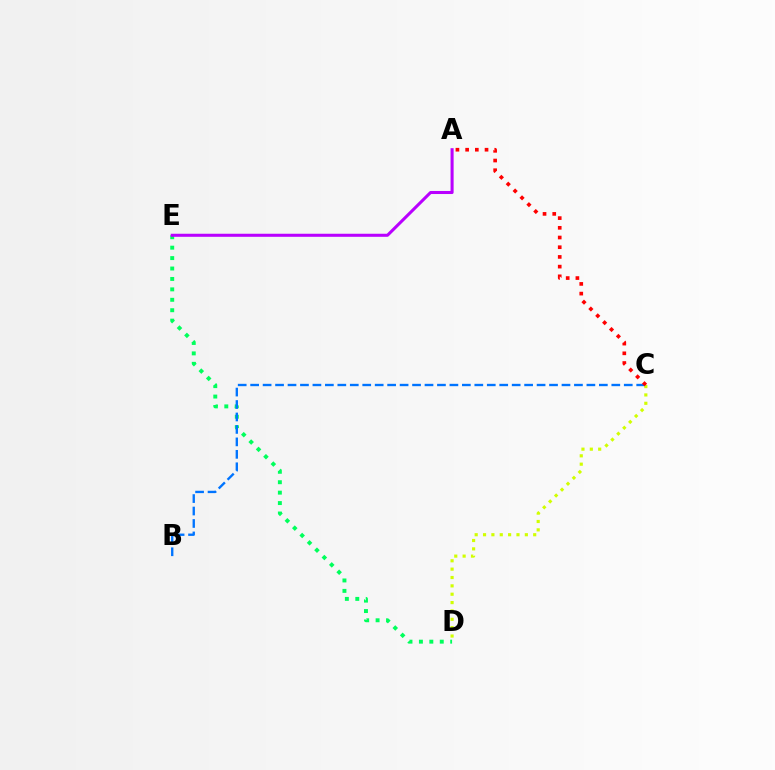{('C', 'D'): [{'color': '#d1ff00', 'line_style': 'dotted', 'thickness': 2.27}], ('D', 'E'): [{'color': '#00ff5c', 'line_style': 'dotted', 'thickness': 2.83}], ('B', 'C'): [{'color': '#0074ff', 'line_style': 'dashed', 'thickness': 1.69}], ('A', 'C'): [{'color': '#ff0000', 'line_style': 'dotted', 'thickness': 2.64}], ('A', 'E'): [{'color': '#b900ff', 'line_style': 'solid', 'thickness': 2.2}]}